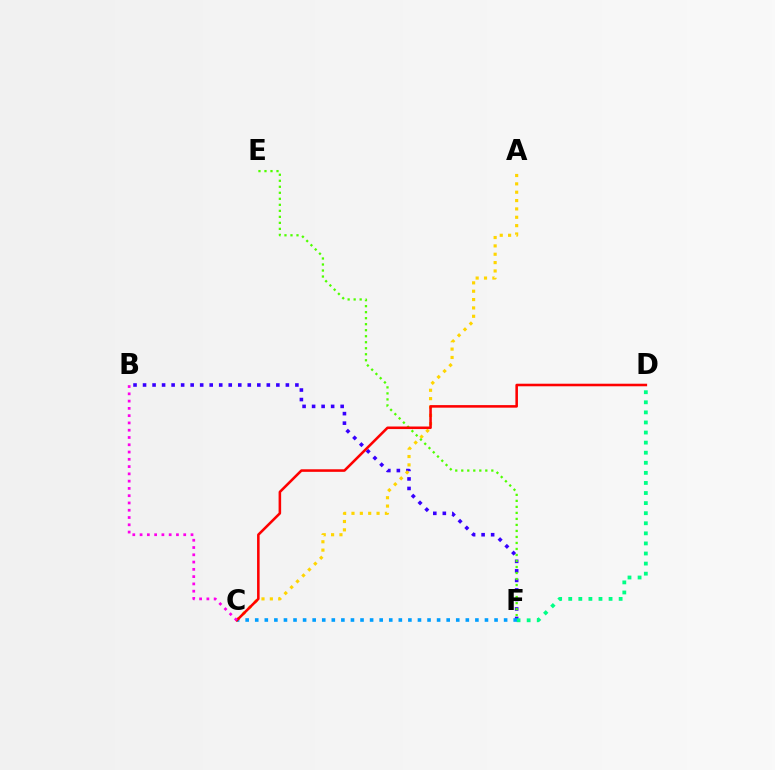{('B', 'F'): [{'color': '#3700ff', 'line_style': 'dotted', 'thickness': 2.59}], ('A', 'C'): [{'color': '#ffd500', 'line_style': 'dotted', 'thickness': 2.27}], ('E', 'F'): [{'color': '#4fff00', 'line_style': 'dotted', 'thickness': 1.63}], ('D', 'F'): [{'color': '#00ff86', 'line_style': 'dotted', 'thickness': 2.74}], ('C', 'F'): [{'color': '#009eff', 'line_style': 'dotted', 'thickness': 2.6}], ('C', 'D'): [{'color': '#ff0000', 'line_style': 'solid', 'thickness': 1.84}], ('B', 'C'): [{'color': '#ff00ed', 'line_style': 'dotted', 'thickness': 1.98}]}